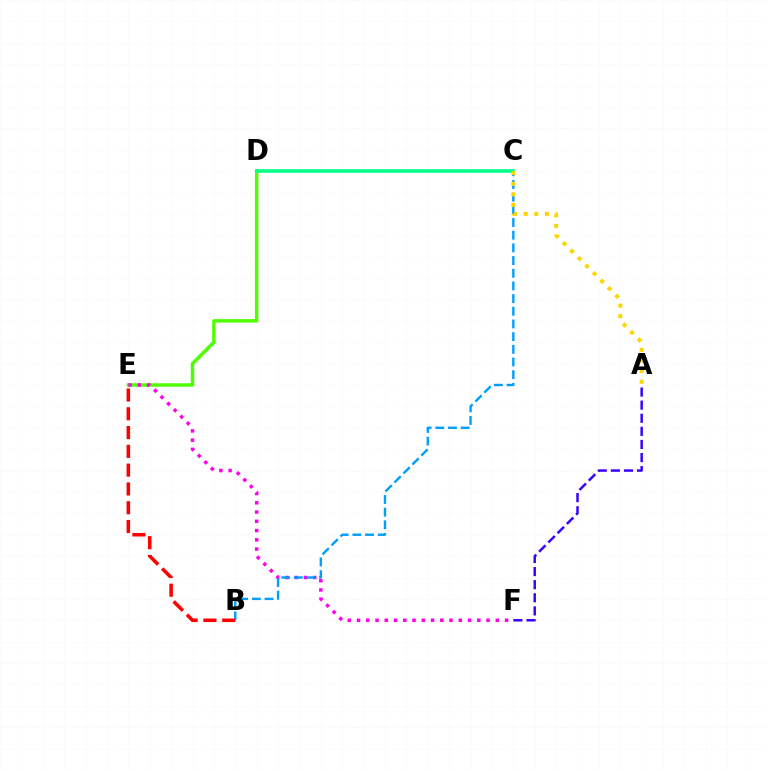{('D', 'E'): [{'color': '#4fff00', 'line_style': 'solid', 'thickness': 2.49}], ('E', 'F'): [{'color': '#ff00ed', 'line_style': 'dotted', 'thickness': 2.51}], ('A', 'F'): [{'color': '#3700ff', 'line_style': 'dashed', 'thickness': 1.78}], ('B', 'C'): [{'color': '#009eff', 'line_style': 'dashed', 'thickness': 1.72}], ('C', 'D'): [{'color': '#00ff86', 'line_style': 'solid', 'thickness': 2.55}], ('A', 'C'): [{'color': '#ffd500', 'line_style': 'dotted', 'thickness': 2.89}], ('B', 'E'): [{'color': '#ff0000', 'line_style': 'dashed', 'thickness': 2.55}]}